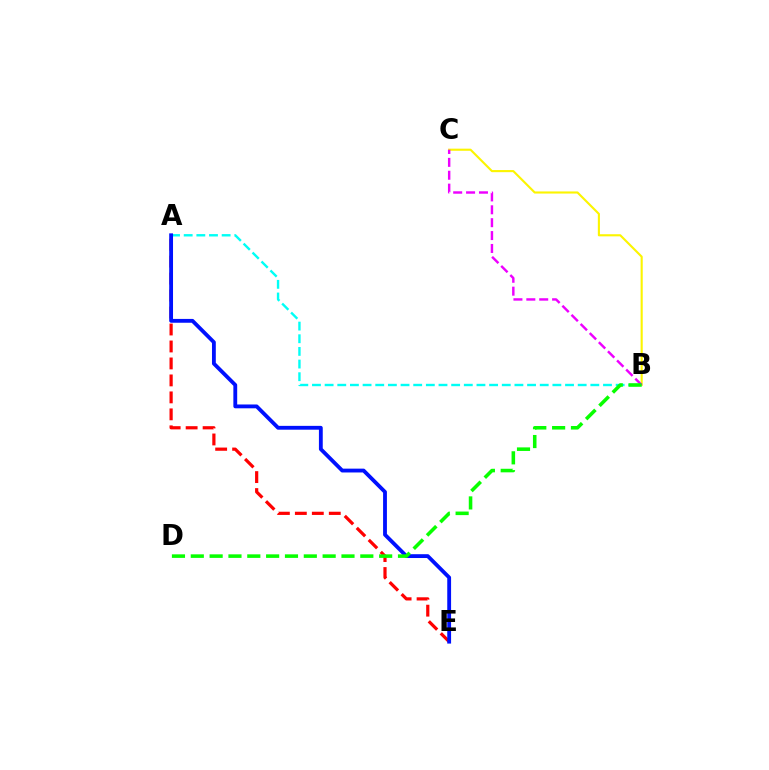{('B', 'C'): [{'color': '#fcf500', 'line_style': 'solid', 'thickness': 1.52}, {'color': '#ee00ff', 'line_style': 'dashed', 'thickness': 1.75}], ('A', 'B'): [{'color': '#00fff6', 'line_style': 'dashed', 'thickness': 1.72}], ('A', 'E'): [{'color': '#ff0000', 'line_style': 'dashed', 'thickness': 2.31}, {'color': '#0010ff', 'line_style': 'solid', 'thickness': 2.76}], ('B', 'D'): [{'color': '#08ff00', 'line_style': 'dashed', 'thickness': 2.56}]}